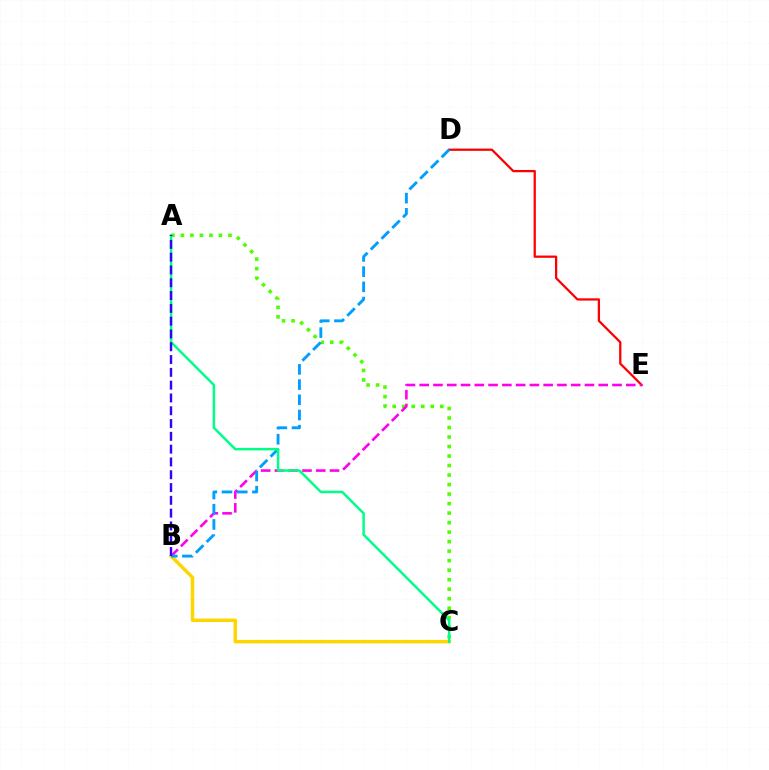{('A', 'C'): [{'color': '#4fff00', 'line_style': 'dotted', 'thickness': 2.58}, {'color': '#00ff86', 'line_style': 'solid', 'thickness': 1.8}], ('D', 'E'): [{'color': '#ff0000', 'line_style': 'solid', 'thickness': 1.63}], ('B', 'E'): [{'color': '#ff00ed', 'line_style': 'dashed', 'thickness': 1.87}], ('B', 'C'): [{'color': '#ffd500', 'line_style': 'solid', 'thickness': 2.5}], ('B', 'D'): [{'color': '#009eff', 'line_style': 'dashed', 'thickness': 2.07}], ('A', 'B'): [{'color': '#3700ff', 'line_style': 'dashed', 'thickness': 1.74}]}